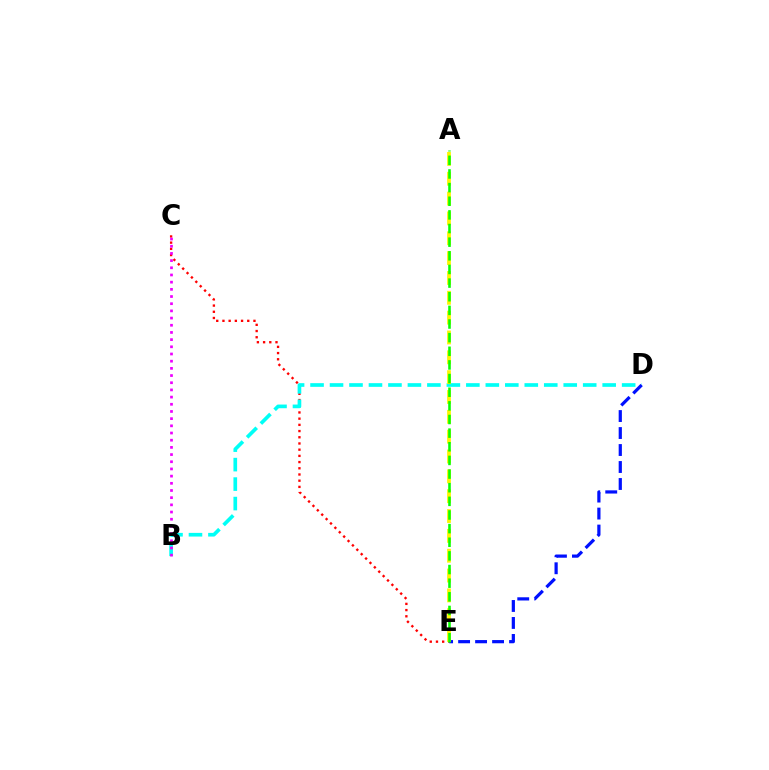{('C', 'E'): [{'color': '#ff0000', 'line_style': 'dotted', 'thickness': 1.69}], ('B', 'D'): [{'color': '#00fff6', 'line_style': 'dashed', 'thickness': 2.65}], ('D', 'E'): [{'color': '#0010ff', 'line_style': 'dashed', 'thickness': 2.31}], ('A', 'E'): [{'color': '#fcf500', 'line_style': 'dashed', 'thickness': 2.7}, {'color': '#08ff00', 'line_style': 'dashed', 'thickness': 1.85}], ('B', 'C'): [{'color': '#ee00ff', 'line_style': 'dotted', 'thickness': 1.95}]}